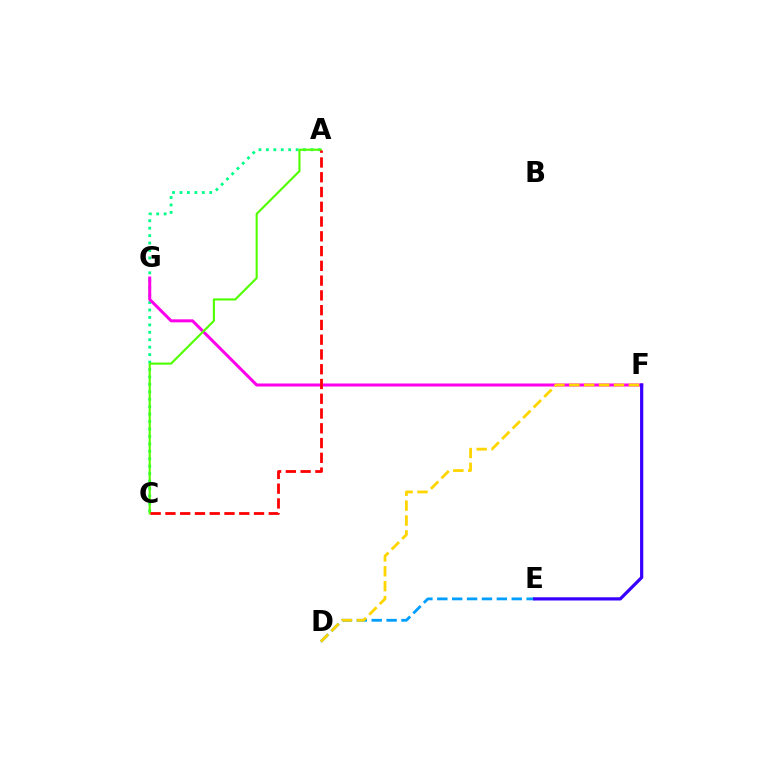{('D', 'E'): [{'color': '#009eff', 'line_style': 'dashed', 'thickness': 2.02}], ('A', 'C'): [{'color': '#00ff86', 'line_style': 'dotted', 'thickness': 2.02}, {'color': '#4fff00', 'line_style': 'solid', 'thickness': 1.53}, {'color': '#ff0000', 'line_style': 'dashed', 'thickness': 2.01}], ('F', 'G'): [{'color': '#ff00ed', 'line_style': 'solid', 'thickness': 2.18}], ('E', 'F'): [{'color': '#3700ff', 'line_style': 'solid', 'thickness': 2.32}], ('D', 'F'): [{'color': '#ffd500', 'line_style': 'dashed', 'thickness': 2.02}]}